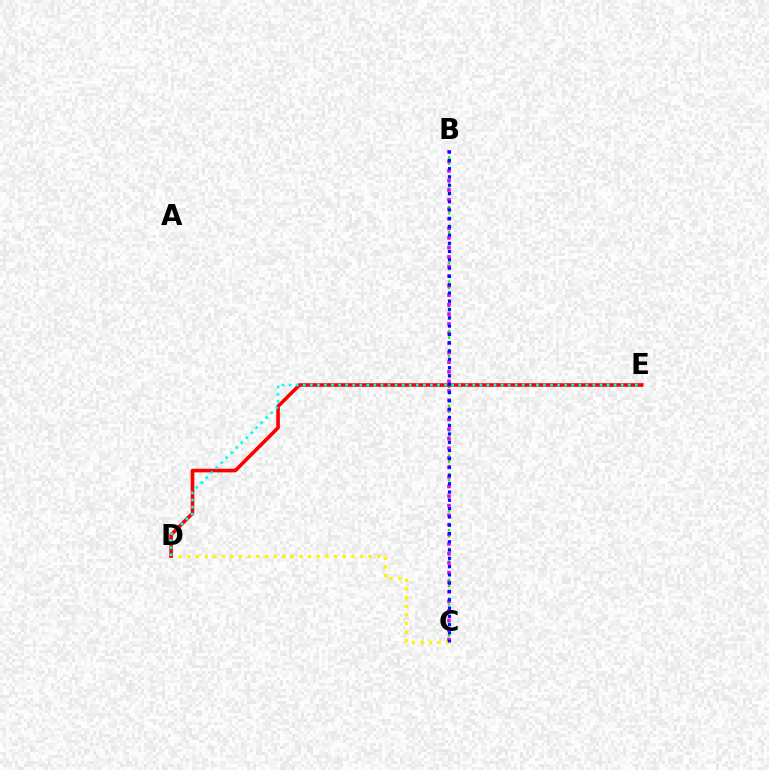{('B', 'C'): [{'color': '#08ff00', 'line_style': 'dotted', 'thickness': 1.69}, {'color': '#ee00ff', 'line_style': 'dotted', 'thickness': 2.6}, {'color': '#0010ff', 'line_style': 'dotted', 'thickness': 2.25}], ('C', 'D'): [{'color': '#fcf500', 'line_style': 'dotted', 'thickness': 2.34}], ('D', 'E'): [{'color': '#ff0000', 'line_style': 'solid', 'thickness': 2.61}, {'color': '#00fff6', 'line_style': 'dotted', 'thickness': 1.92}]}